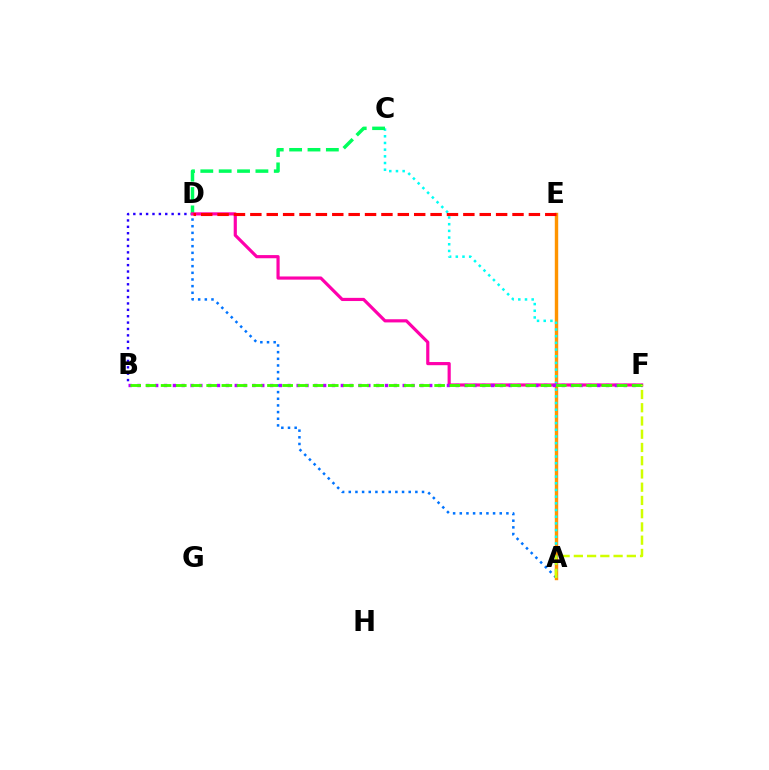{('A', 'D'): [{'color': '#0074ff', 'line_style': 'dotted', 'thickness': 1.81}], ('A', 'E'): [{'color': '#ff9400', 'line_style': 'solid', 'thickness': 2.46}], ('B', 'D'): [{'color': '#2500ff', 'line_style': 'dotted', 'thickness': 1.73}], ('A', 'C'): [{'color': '#00fff6', 'line_style': 'dotted', 'thickness': 1.82}], ('C', 'D'): [{'color': '#00ff5c', 'line_style': 'dashed', 'thickness': 2.5}], ('D', 'F'): [{'color': '#ff00ac', 'line_style': 'solid', 'thickness': 2.28}], ('B', 'F'): [{'color': '#b900ff', 'line_style': 'dotted', 'thickness': 2.4}, {'color': '#3dff00', 'line_style': 'dashed', 'thickness': 2.06}], ('A', 'F'): [{'color': '#d1ff00', 'line_style': 'dashed', 'thickness': 1.8}], ('D', 'E'): [{'color': '#ff0000', 'line_style': 'dashed', 'thickness': 2.23}]}